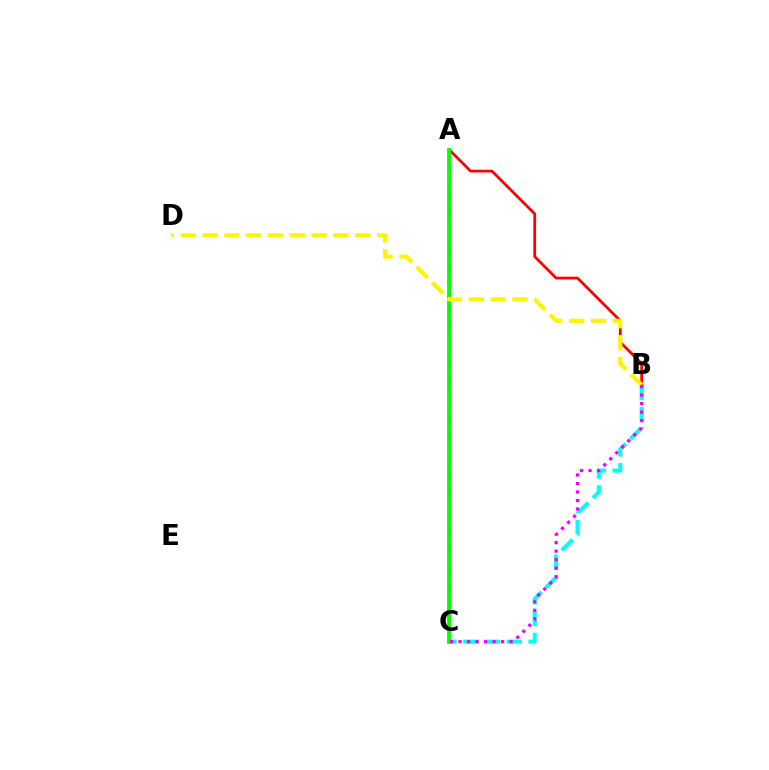{('A', 'B'): [{'color': '#ff0000', 'line_style': 'solid', 'thickness': 1.98}], ('B', 'C'): [{'color': '#00fff6', 'line_style': 'dashed', 'thickness': 2.96}, {'color': '#ee00ff', 'line_style': 'dotted', 'thickness': 2.31}], ('A', 'C'): [{'color': '#0010ff', 'line_style': 'dashed', 'thickness': 1.9}, {'color': '#08ff00', 'line_style': 'solid', 'thickness': 2.77}], ('B', 'D'): [{'color': '#fcf500', 'line_style': 'dashed', 'thickness': 2.96}]}